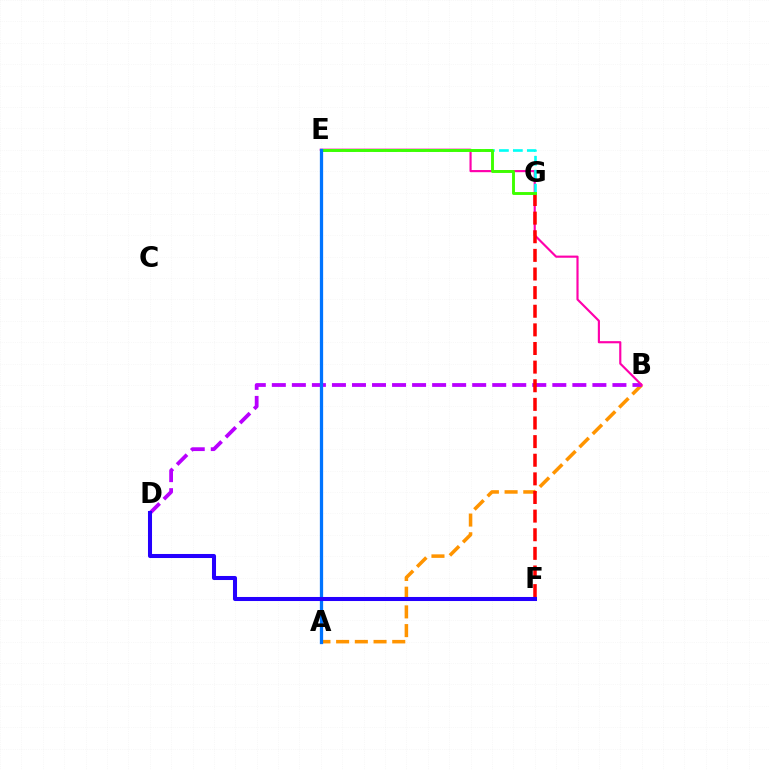{('A', 'E'): [{'color': '#00ff5c', 'line_style': 'dashed', 'thickness': 1.82}, {'color': '#d1ff00', 'line_style': 'dashed', 'thickness': 1.89}, {'color': '#0074ff', 'line_style': 'solid', 'thickness': 2.35}], ('A', 'B'): [{'color': '#ff9400', 'line_style': 'dashed', 'thickness': 2.54}], ('B', 'D'): [{'color': '#b900ff', 'line_style': 'dashed', 'thickness': 2.72}], ('B', 'E'): [{'color': '#ff00ac', 'line_style': 'solid', 'thickness': 1.55}], ('F', 'G'): [{'color': '#ff0000', 'line_style': 'dashed', 'thickness': 2.53}], ('E', 'G'): [{'color': '#00fff6', 'line_style': 'dashed', 'thickness': 1.89}, {'color': '#3dff00', 'line_style': 'solid', 'thickness': 2.09}], ('D', 'F'): [{'color': '#2500ff', 'line_style': 'solid', 'thickness': 2.91}]}